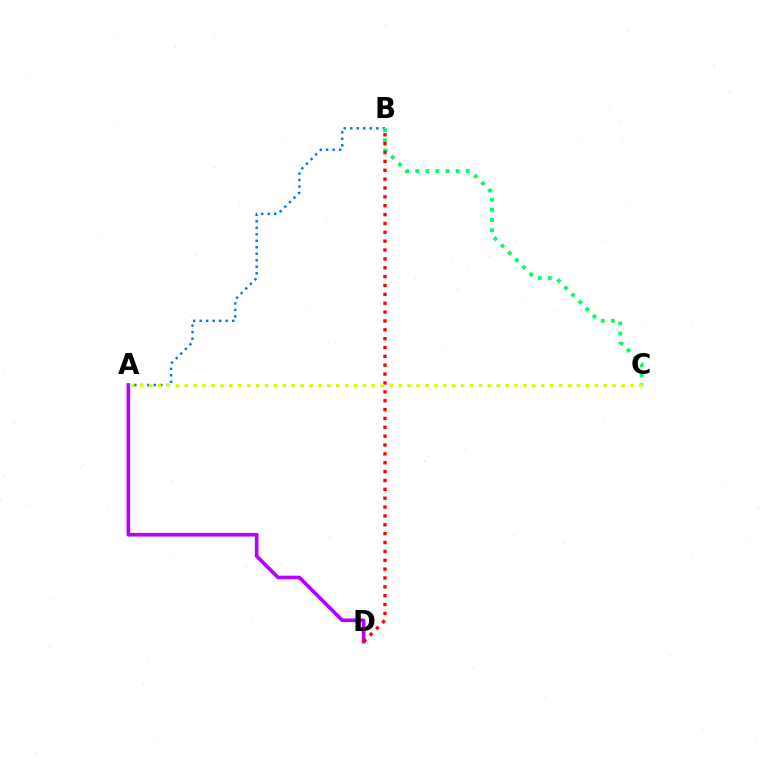{('A', 'D'): [{'color': '#b900ff', 'line_style': 'solid', 'thickness': 2.62}], ('A', 'B'): [{'color': '#0074ff', 'line_style': 'dotted', 'thickness': 1.77}], ('B', 'C'): [{'color': '#00ff5c', 'line_style': 'dotted', 'thickness': 2.74}], ('B', 'D'): [{'color': '#ff0000', 'line_style': 'dotted', 'thickness': 2.41}], ('A', 'C'): [{'color': '#d1ff00', 'line_style': 'dotted', 'thickness': 2.42}]}